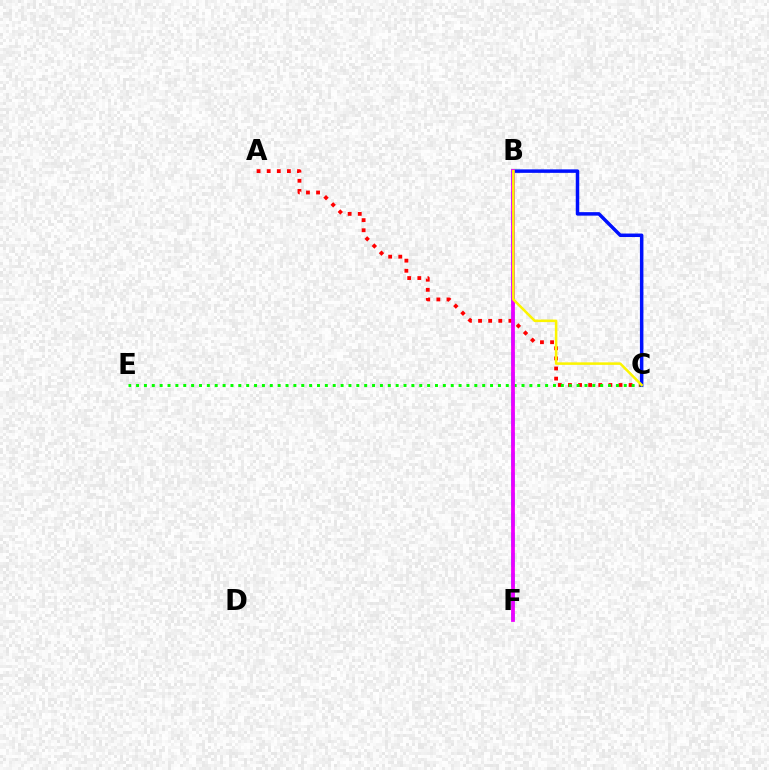{('B', 'F'): [{'color': '#00fff6', 'line_style': 'dashed', 'thickness': 2.73}, {'color': '#ee00ff', 'line_style': 'solid', 'thickness': 2.71}], ('A', 'C'): [{'color': '#ff0000', 'line_style': 'dotted', 'thickness': 2.75}], ('C', 'E'): [{'color': '#08ff00', 'line_style': 'dotted', 'thickness': 2.14}], ('B', 'C'): [{'color': '#0010ff', 'line_style': 'solid', 'thickness': 2.51}, {'color': '#fcf500', 'line_style': 'solid', 'thickness': 1.82}]}